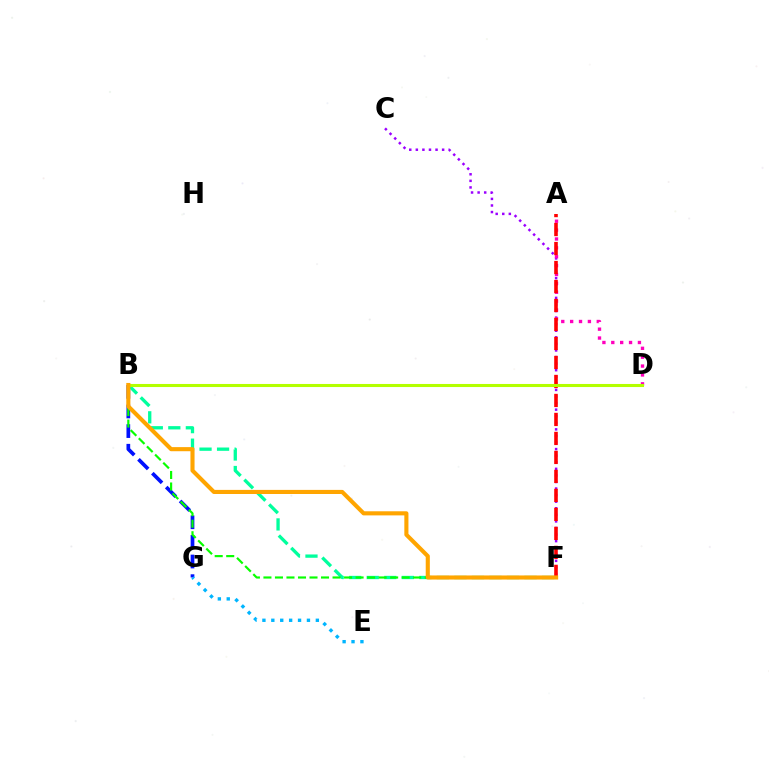{('B', 'G'): [{'color': '#0010ff', 'line_style': 'dashed', 'thickness': 2.67}], ('C', 'F'): [{'color': '#9b00ff', 'line_style': 'dotted', 'thickness': 1.79}], ('A', 'D'): [{'color': '#ff00bd', 'line_style': 'dotted', 'thickness': 2.41}], ('E', 'G'): [{'color': '#00b5ff', 'line_style': 'dotted', 'thickness': 2.42}], ('B', 'F'): [{'color': '#00ff9d', 'line_style': 'dashed', 'thickness': 2.38}, {'color': '#08ff00', 'line_style': 'dashed', 'thickness': 1.56}, {'color': '#ffa500', 'line_style': 'solid', 'thickness': 2.95}], ('A', 'F'): [{'color': '#ff0000', 'line_style': 'dashed', 'thickness': 2.58}], ('B', 'D'): [{'color': '#b3ff00', 'line_style': 'solid', 'thickness': 2.21}]}